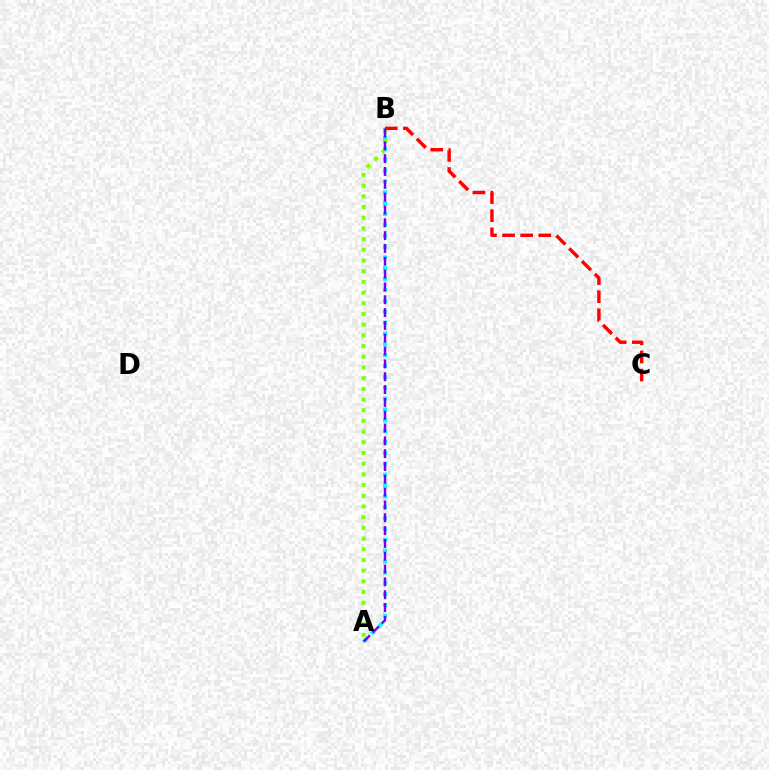{('A', 'B'): [{'color': '#84ff00', 'line_style': 'dotted', 'thickness': 2.91}, {'color': '#00fff6', 'line_style': 'dotted', 'thickness': 2.95}, {'color': '#7200ff', 'line_style': 'dashed', 'thickness': 1.74}], ('B', 'C'): [{'color': '#ff0000', 'line_style': 'dashed', 'thickness': 2.46}]}